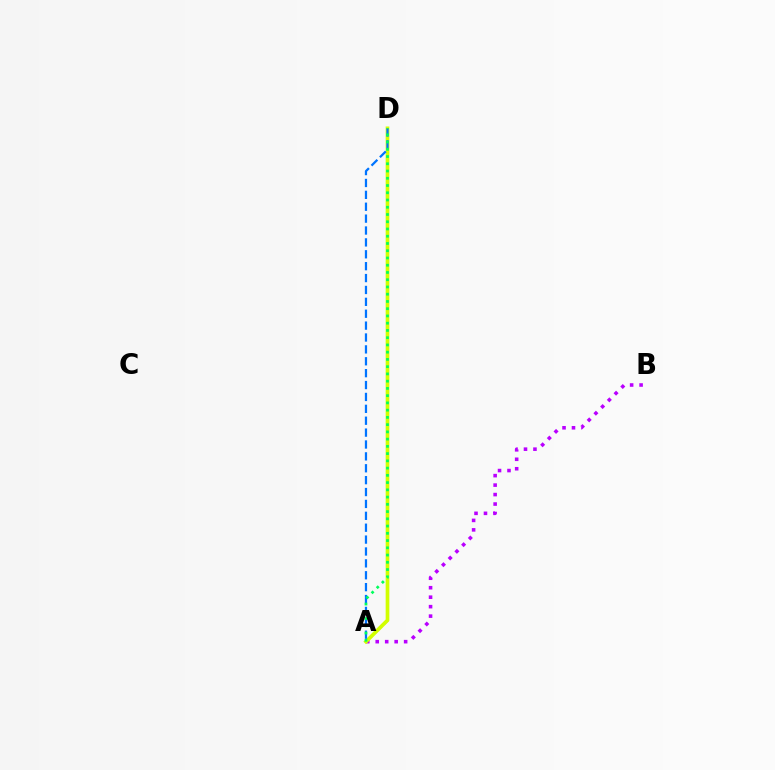{('A', 'B'): [{'color': '#b900ff', 'line_style': 'dotted', 'thickness': 2.57}], ('A', 'D'): [{'color': '#ff0000', 'line_style': 'dashed', 'thickness': 1.74}, {'color': '#d1ff00', 'line_style': 'solid', 'thickness': 2.66}, {'color': '#0074ff', 'line_style': 'dashed', 'thickness': 1.61}, {'color': '#00ff5c', 'line_style': 'dotted', 'thickness': 1.97}]}